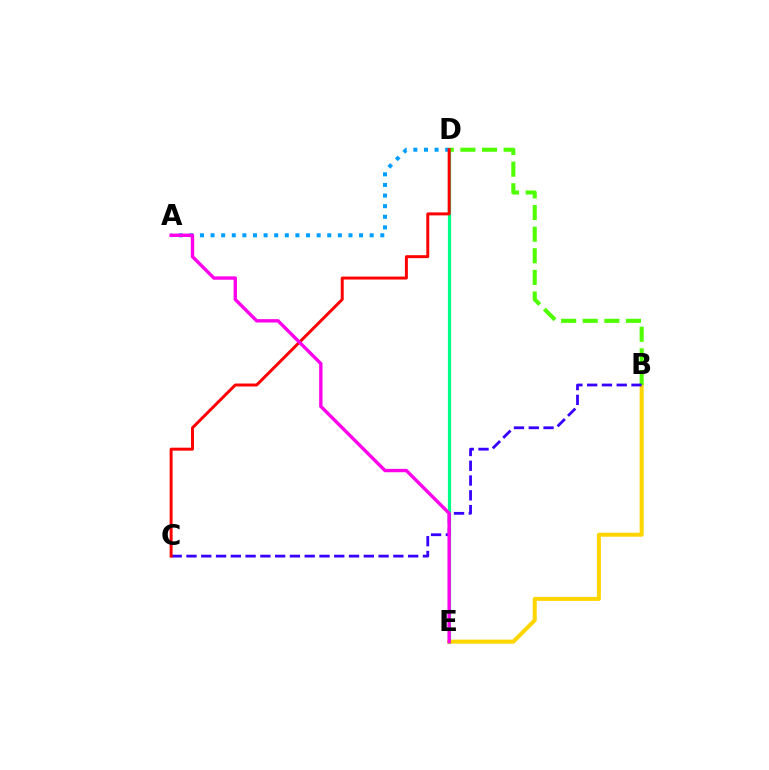{('D', 'E'): [{'color': '#00ff86', 'line_style': 'solid', 'thickness': 2.31}], ('B', 'E'): [{'color': '#ffd500', 'line_style': 'solid', 'thickness': 2.89}], ('A', 'D'): [{'color': '#009eff', 'line_style': 'dotted', 'thickness': 2.88}], ('B', 'D'): [{'color': '#4fff00', 'line_style': 'dashed', 'thickness': 2.94}], ('B', 'C'): [{'color': '#3700ff', 'line_style': 'dashed', 'thickness': 2.01}], ('C', 'D'): [{'color': '#ff0000', 'line_style': 'solid', 'thickness': 2.13}], ('A', 'E'): [{'color': '#ff00ed', 'line_style': 'solid', 'thickness': 2.43}]}